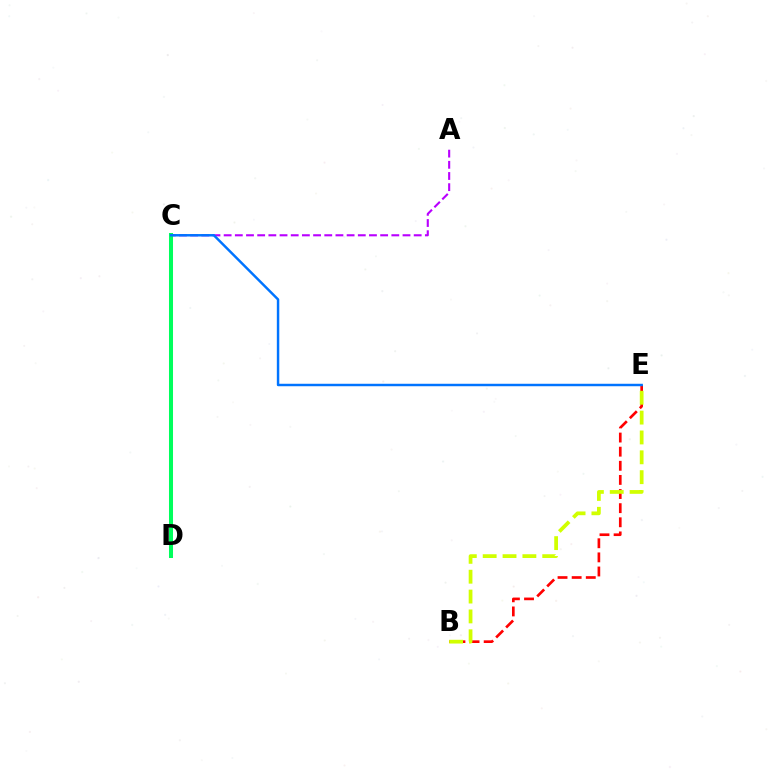{('B', 'E'): [{'color': '#ff0000', 'line_style': 'dashed', 'thickness': 1.92}, {'color': '#d1ff00', 'line_style': 'dashed', 'thickness': 2.7}], ('A', 'C'): [{'color': '#b900ff', 'line_style': 'dashed', 'thickness': 1.52}], ('C', 'D'): [{'color': '#00ff5c', 'line_style': 'solid', 'thickness': 2.9}], ('C', 'E'): [{'color': '#0074ff', 'line_style': 'solid', 'thickness': 1.77}]}